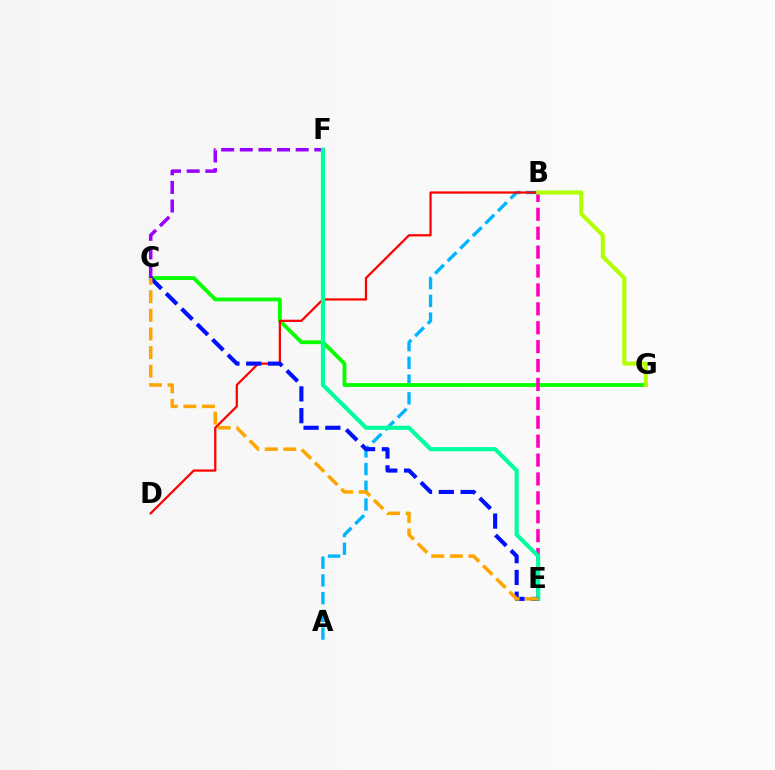{('A', 'B'): [{'color': '#00b5ff', 'line_style': 'dashed', 'thickness': 2.41}], ('C', 'G'): [{'color': '#08ff00', 'line_style': 'solid', 'thickness': 2.76}], ('C', 'F'): [{'color': '#9b00ff', 'line_style': 'dashed', 'thickness': 2.53}], ('B', 'D'): [{'color': '#ff0000', 'line_style': 'solid', 'thickness': 1.62}], ('B', 'E'): [{'color': '#ff00bd', 'line_style': 'dashed', 'thickness': 2.57}], ('B', 'G'): [{'color': '#b3ff00', 'line_style': 'solid', 'thickness': 2.95}], ('E', 'F'): [{'color': '#00ff9d', 'line_style': 'solid', 'thickness': 2.97}], ('C', 'E'): [{'color': '#0010ff', 'line_style': 'dashed', 'thickness': 2.96}, {'color': '#ffa500', 'line_style': 'dashed', 'thickness': 2.53}]}